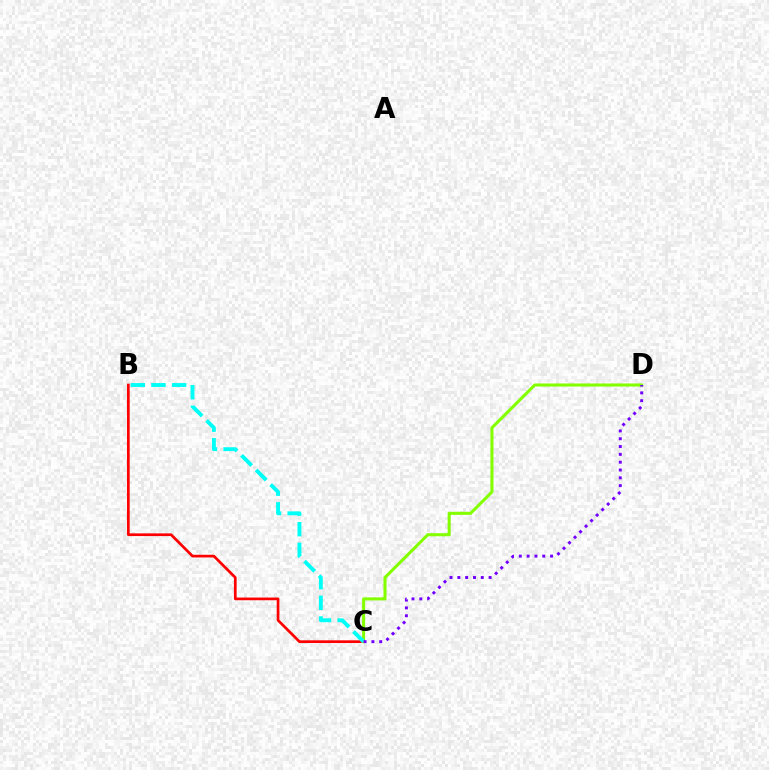{('B', 'C'): [{'color': '#ff0000', 'line_style': 'solid', 'thickness': 1.95}, {'color': '#00fff6', 'line_style': 'dashed', 'thickness': 2.8}], ('C', 'D'): [{'color': '#84ff00', 'line_style': 'solid', 'thickness': 2.2}, {'color': '#7200ff', 'line_style': 'dotted', 'thickness': 2.12}]}